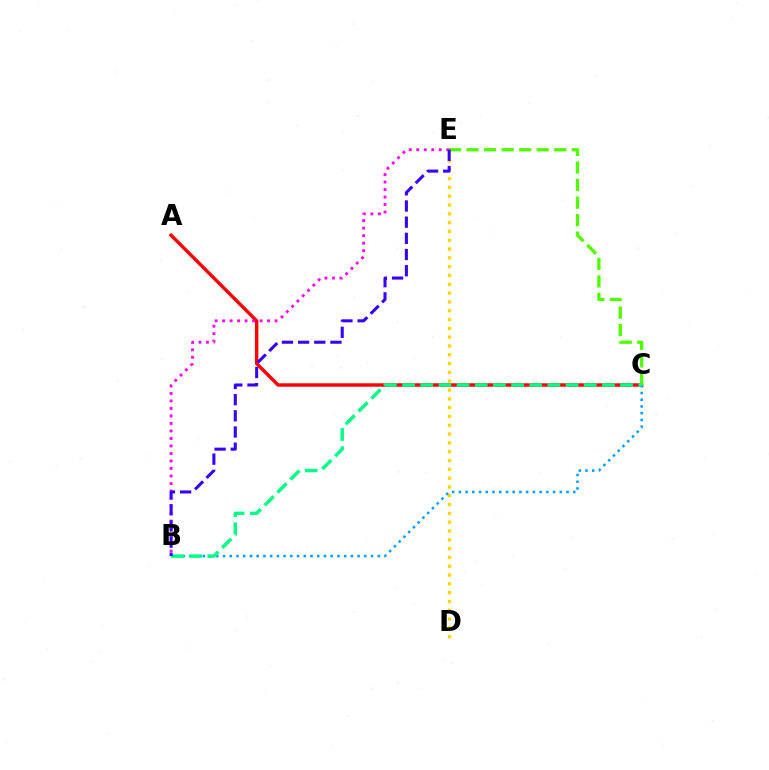{('D', 'E'): [{'color': '#ffd500', 'line_style': 'dotted', 'thickness': 2.39}], ('A', 'C'): [{'color': '#ff0000', 'line_style': 'solid', 'thickness': 2.46}], ('C', 'E'): [{'color': '#4fff00', 'line_style': 'dashed', 'thickness': 2.38}], ('B', 'C'): [{'color': '#009eff', 'line_style': 'dotted', 'thickness': 1.83}, {'color': '#00ff86', 'line_style': 'dashed', 'thickness': 2.47}], ('B', 'E'): [{'color': '#ff00ed', 'line_style': 'dotted', 'thickness': 2.04}, {'color': '#3700ff', 'line_style': 'dashed', 'thickness': 2.2}]}